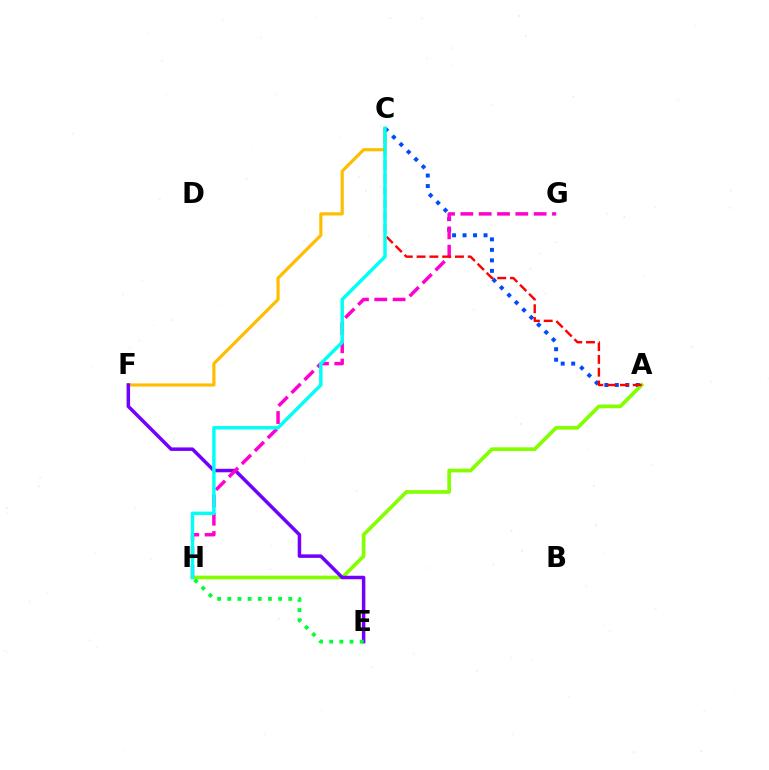{('C', 'F'): [{'color': '#ffbd00', 'line_style': 'solid', 'thickness': 2.29}], ('A', 'C'): [{'color': '#004bff', 'line_style': 'dotted', 'thickness': 2.85}, {'color': '#ff0000', 'line_style': 'dashed', 'thickness': 1.74}], ('A', 'H'): [{'color': '#84ff00', 'line_style': 'solid', 'thickness': 2.65}], ('E', 'F'): [{'color': '#7200ff', 'line_style': 'solid', 'thickness': 2.52}], ('G', 'H'): [{'color': '#ff00cf', 'line_style': 'dashed', 'thickness': 2.49}], ('C', 'H'): [{'color': '#00fff6', 'line_style': 'solid', 'thickness': 2.47}], ('E', 'H'): [{'color': '#00ff39', 'line_style': 'dotted', 'thickness': 2.76}]}